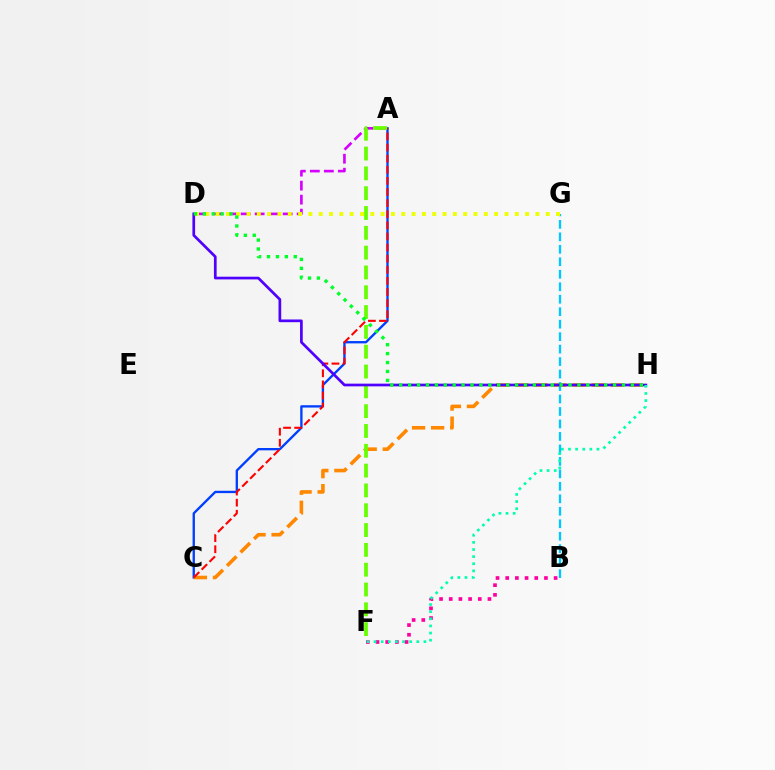{('A', 'C'): [{'color': '#003fff', 'line_style': 'solid', 'thickness': 1.68}, {'color': '#ff0000', 'line_style': 'dashed', 'thickness': 1.51}], ('C', 'H'): [{'color': '#ff8800', 'line_style': 'dashed', 'thickness': 2.59}], ('A', 'D'): [{'color': '#d600ff', 'line_style': 'dashed', 'thickness': 1.9}], ('B', 'G'): [{'color': '#00c7ff', 'line_style': 'dashed', 'thickness': 1.69}], ('B', 'F'): [{'color': '#ff00a0', 'line_style': 'dotted', 'thickness': 2.63}], ('A', 'F'): [{'color': '#66ff00', 'line_style': 'dashed', 'thickness': 2.69}], ('D', 'G'): [{'color': '#eeff00', 'line_style': 'dotted', 'thickness': 2.8}], ('D', 'H'): [{'color': '#4f00ff', 'line_style': 'solid', 'thickness': 1.95}, {'color': '#00ff27', 'line_style': 'dotted', 'thickness': 2.42}], ('F', 'H'): [{'color': '#00ffaf', 'line_style': 'dotted', 'thickness': 1.94}]}